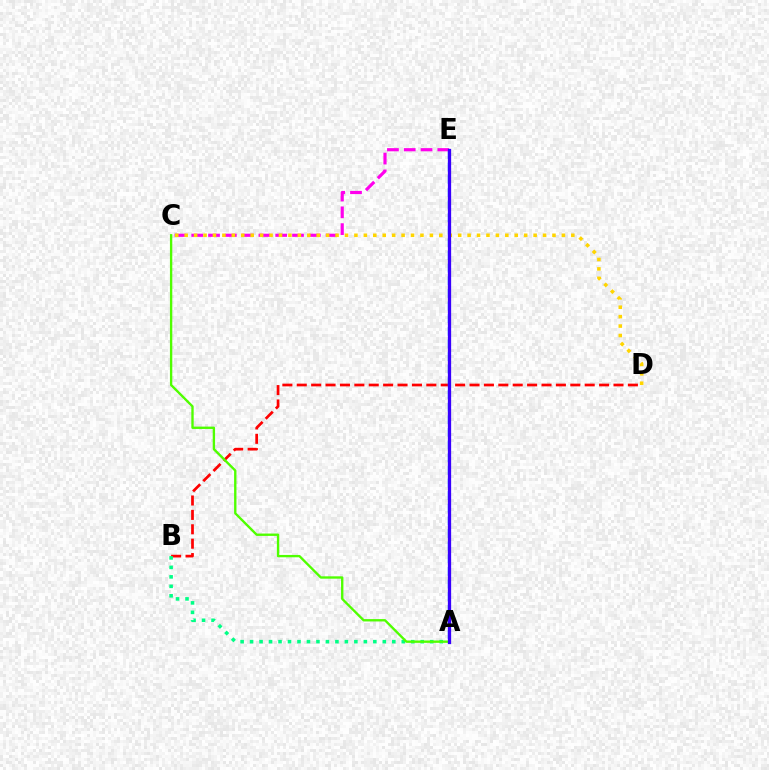{('B', 'D'): [{'color': '#ff0000', 'line_style': 'dashed', 'thickness': 1.96}], ('A', 'E'): [{'color': '#009eff', 'line_style': 'dashed', 'thickness': 1.72}, {'color': '#3700ff', 'line_style': 'solid', 'thickness': 2.36}], ('C', 'E'): [{'color': '#ff00ed', 'line_style': 'dashed', 'thickness': 2.28}], ('A', 'B'): [{'color': '#00ff86', 'line_style': 'dotted', 'thickness': 2.58}], ('A', 'C'): [{'color': '#4fff00', 'line_style': 'solid', 'thickness': 1.7}], ('C', 'D'): [{'color': '#ffd500', 'line_style': 'dotted', 'thickness': 2.56}]}